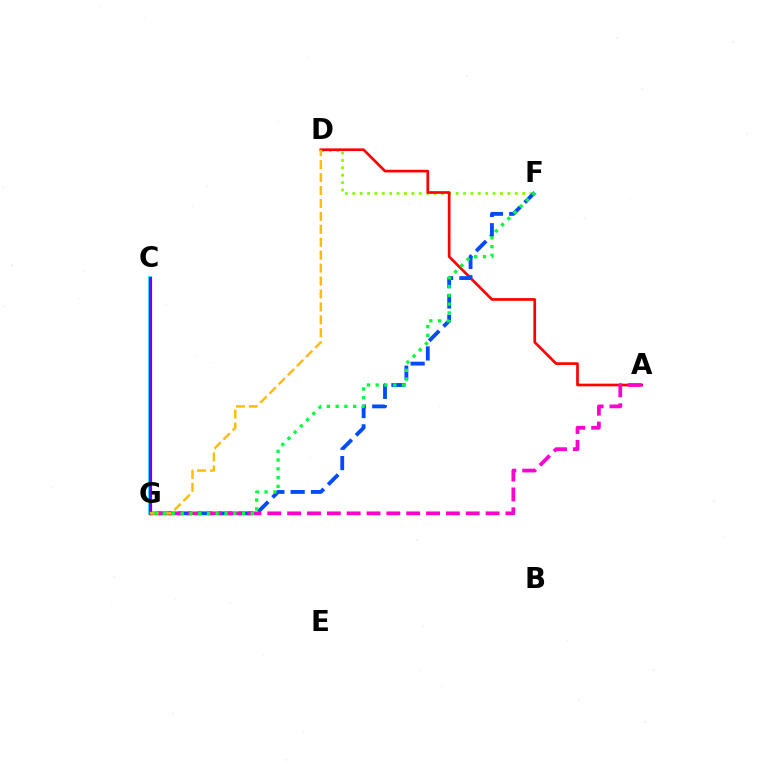{('D', 'F'): [{'color': '#84ff00', 'line_style': 'dotted', 'thickness': 2.01}], ('C', 'G'): [{'color': '#00fff6', 'line_style': 'solid', 'thickness': 2.69}, {'color': '#7200ff', 'line_style': 'solid', 'thickness': 2.29}], ('A', 'D'): [{'color': '#ff0000', 'line_style': 'solid', 'thickness': 1.93}], ('F', 'G'): [{'color': '#004bff', 'line_style': 'dashed', 'thickness': 2.76}, {'color': '#00ff39', 'line_style': 'dotted', 'thickness': 2.38}], ('A', 'G'): [{'color': '#ff00cf', 'line_style': 'dashed', 'thickness': 2.7}], ('D', 'G'): [{'color': '#ffbd00', 'line_style': 'dashed', 'thickness': 1.76}]}